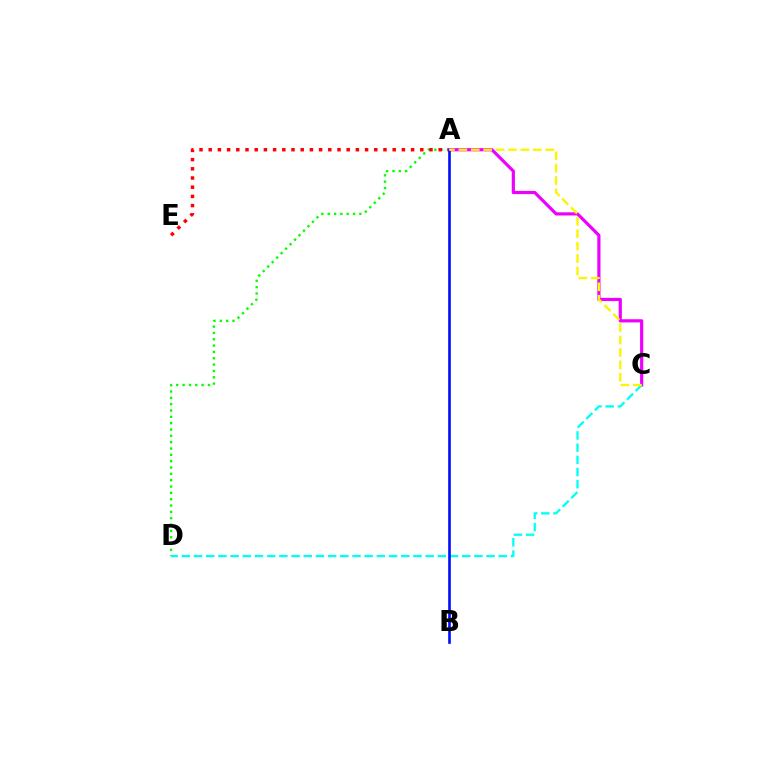{('A', 'D'): [{'color': '#08ff00', 'line_style': 'dotted', 'thickness': 1.72}], ('A', 'E'): [{'color': '#ff0000', 'line_style': 'dotted', 'thickness': 2.5}], ('A', 'C'): [{'color': '#ee00ff', 'line_style': 'solid', 'thickness': 2.29}, {'color': '#fcf500', 'line_style': 'dashed', 'thickness': 1.69}], ('C', 'D'): [{'color': '#00fff6', 'line_style': 'dashed', 'thickness': 1.66}], ('A', 'B'): [{'color': '#0010ff', 'line_style': 'solid', 'thickness': 1.91}]}